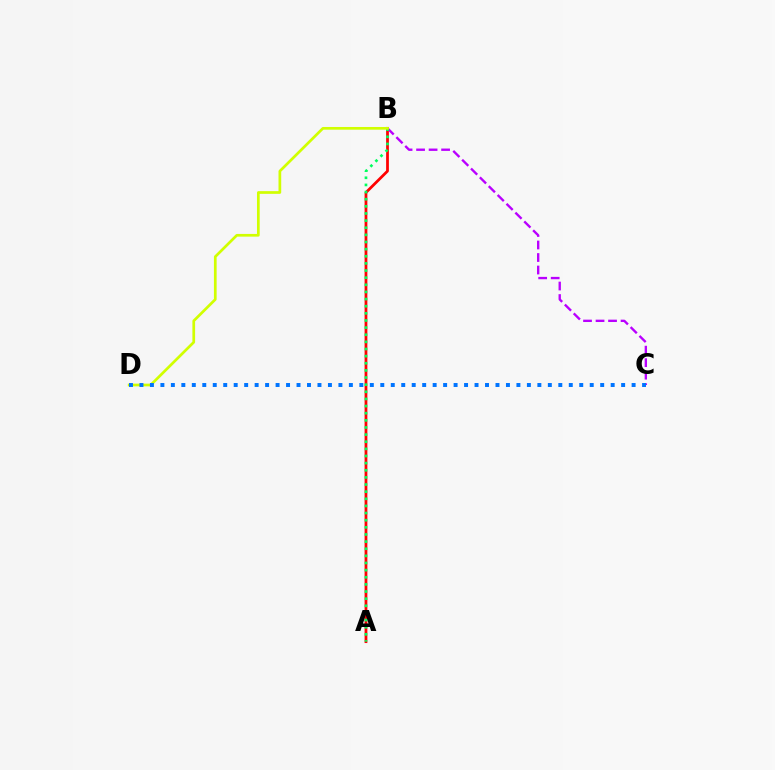{('A', 'B'): [{'color': '#ff0000', 'line_style': 'solid', 'thickness': 1.99}, {'color': '#00ff5c', 'line_style': 'dotted', 'thickness': 1.94}], ('B', 'C'): [{'color': '#b900ff', 'line_style': 'dashed', 'thickness': 1.7}], ('B', 'D'): [{'color': '#d1ff00', 'line_style': 'solid', 'thickness': 1.95}], ('C', 'D'): [{'color': '#0074ff', 'line_style': 'dotted', 'thickness': 2.85}]}